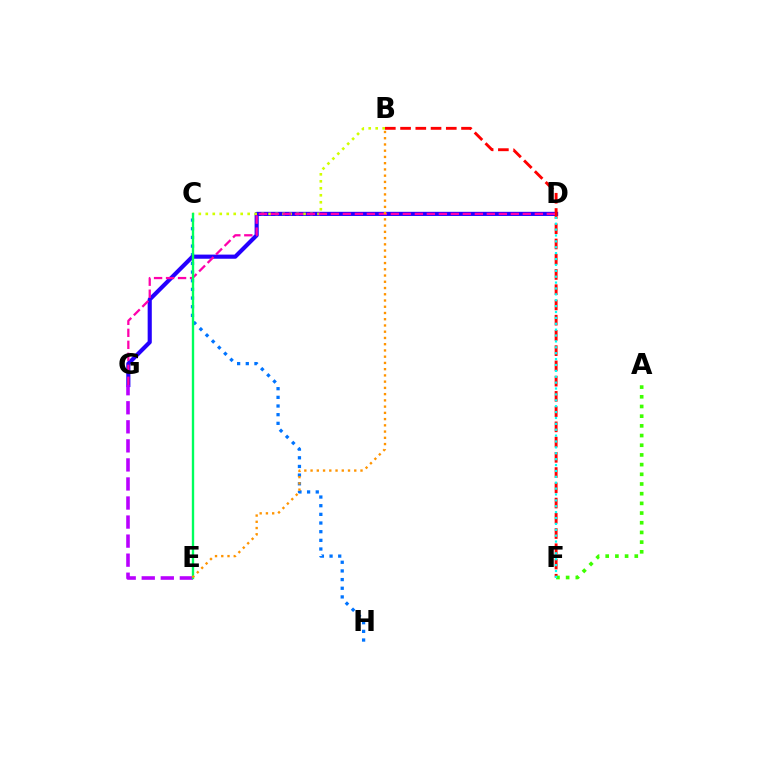{('C', 'H'): [{'color': '#0074ff', 'line_style': 'dotted', 'thickness': 2.35}], ('D', 'G'): [{'color': '#2500ff', 'line_style': 'solid', 'thickness': 2.98}, {'color': '#ff00ac', 'line_style': 'dashed', 'thickness': 1.63}], ('B', 'C'): [{'color': '#d1ff00', 'line_style': 'dotted', 'thickness': 1.9}], ('B', 'F'): [{'color': '#ff0000', 'line_style': 'dashed', 'thickness': 2.07}], ('E', 'G'): [{'color': '#b900ff', 'line_style': 'dashed', 'thickness': 2.59}], ('A', 'F'): [{'color': '#3dff00', 'line_style': 'dotted', 'thickness': 2.63}], ('C', 'E'): [{'color': '#00ff5c', 'line_style': 'solid', 'thickness': 1.7}], ('D', 'F'): [{'color': '#00fff6', 'line_style': 'dotted', 'thickness': 1.6}], ('B', 'E'): [{'color': '#ff9400', 'line_style': 'dotted', 'thickness': 1.7}]}